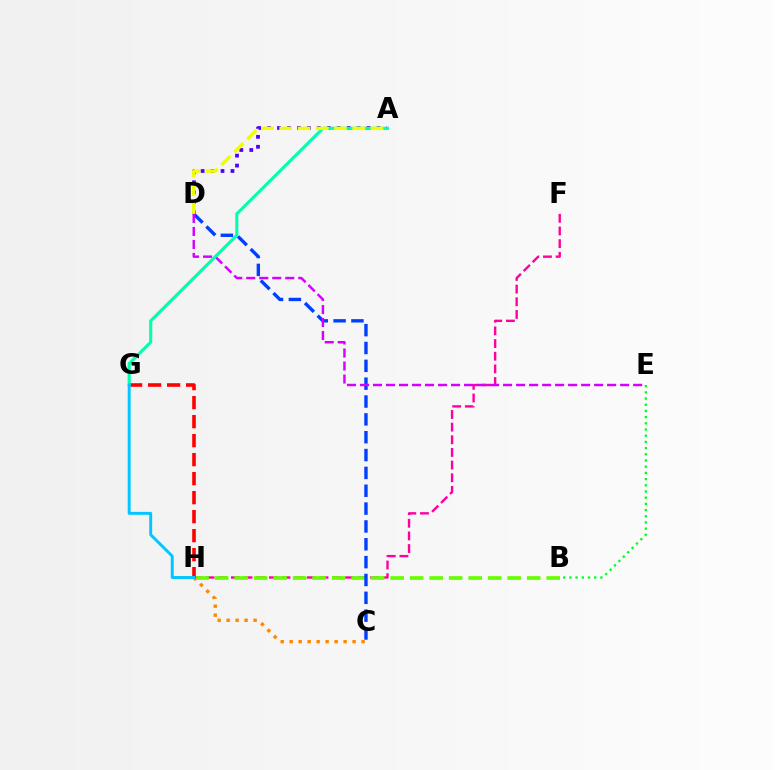{('F', 'H'): [{'color': '#ff00a0', 'line_style': 'dashed', 'thickness': 1.72}], ('B', 'H'): [{'color': '#66ff00', 'line_style': 'dashed', 'thickness': 2.65}], ('C', 'D'): [{'color': '#003fff', 'line_style': 'dashed', 'thickness': 2.42}], ('C', 'H'): [{'color': '#ff8800', 'line_style': 'dotted', 'thickness': 2.44}], ('A', 'D'): [{'color': '#4f00ff', 'line_style': 'dotted', 'thickness': 2.7}, {'color': '#eeff00', 'line_style': 'dashed', 'thickness': 2.48}], ('D', 'E'): [{'color': '#d600ff', 'line_style': 'dashed', 'thickness': 1.77}], ('G', 'H'): [{'color': '#ff0000', 'line_style': 'dashed', 'thickness': 2.58}, {'color': '#00c7ff', 'line_style': 'solid', 'thickness': 2.11}], ('B', 'E'): [{'color': '#00ff27', 'line_style': 'dotted', 'thickness': 1.68}], ('A', 'G'): [{'color': '#00ffaf', 'line_style': 'solid', 'thickness': 2.23}]}